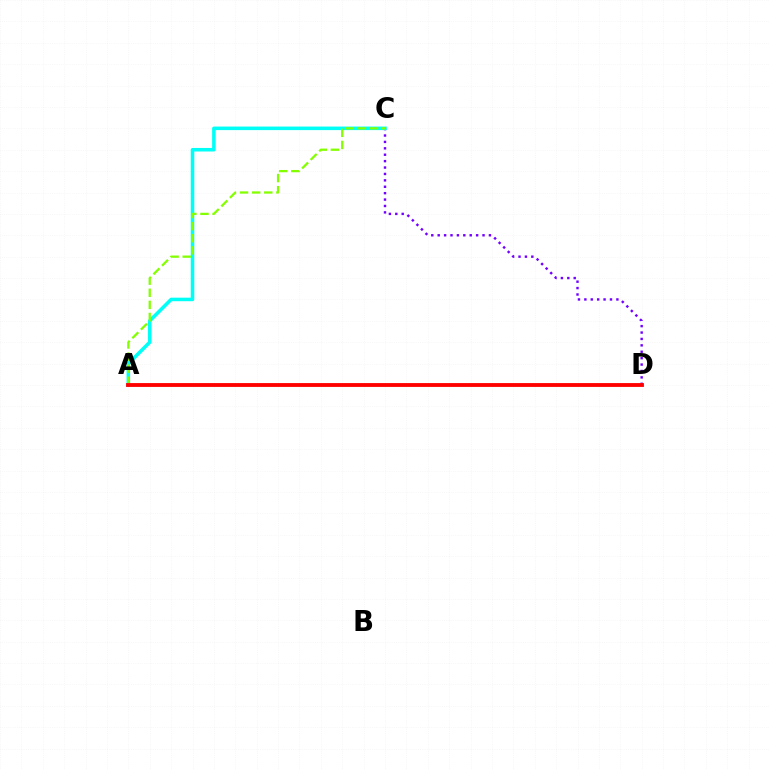{('C', 'D'): [{'color': '#7200ff', 'line_style': 'dotted', 'thickness': 1.74}], ('A', 'C'): [{'color': '#00fff6', 'line_style': 'solid', 'thickness': 2.55}, {'color': '#84ff00', 'line_style': 'dashed', 'thickness': 1.65}], ('A', 'D'): [{'color': '#ff0000', 'line_style': 'solid', 'thickness': 2.76}]}